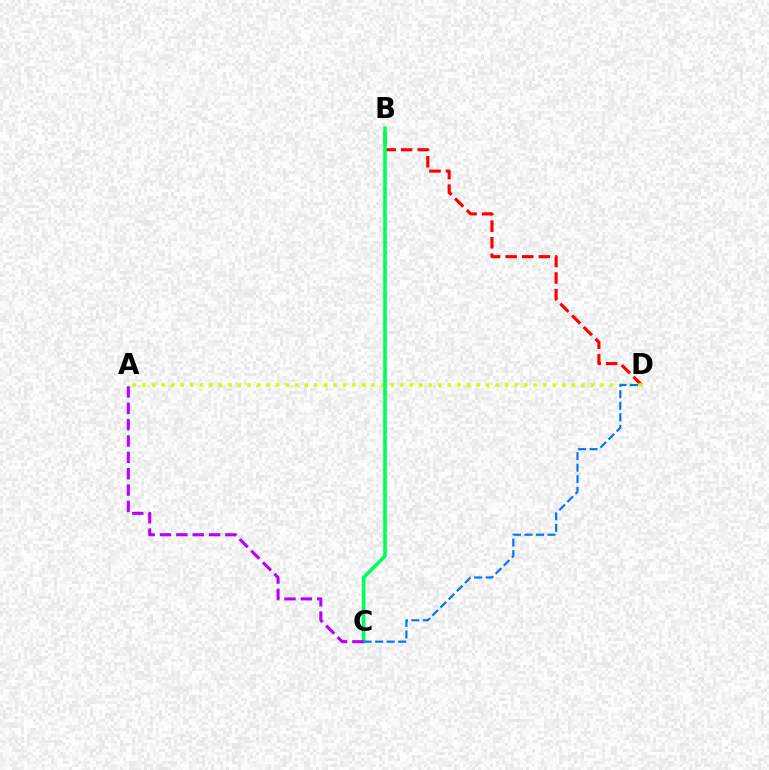{('B', 'D'): [{'color': '#ff0000', 'line_style': 'dashed', 'thickness': 2.25}], ('A', 'D'): [{'color': '#d1ff00', 'line_style': 'dotted', 'thickness': 2.59}], ('B', 'C'): [{'color': '#00ff5c', 'line_style': 'solid', 'thickness': 2.62}], ('C', 'D'): [{'color': '#0074ff', 'line_style': 'dashed', 'thickness': 1.56}], ('A', 'C'): [{'color': '#b900ff', 'line_style': 'dashed', 'thickness': 2.22}]}